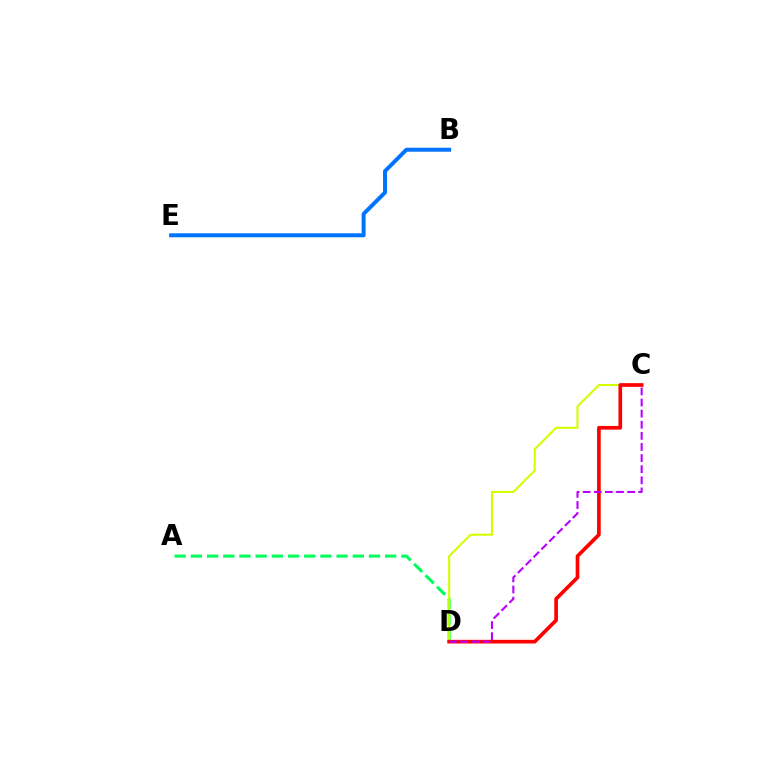{('A', 'D'): [{'color': '#00ff5c', 'line_style': 'dashed', 'thickness': 2.2}], ('C', 'D'): [{'color': '#d1ff00', 'line_style': 'solid', 'thickness': 1.52}, {'color': '#ff0000', 'line_style': 'solid', 'thickness': 2.65}, {'color': '#b900ff', 'line_style': 'dashed', 'thickness': 1.51}], ('B', 'E'): [{'color': '#0074ff', 'line_style': 'solid', 'thickness': 2.85}]}